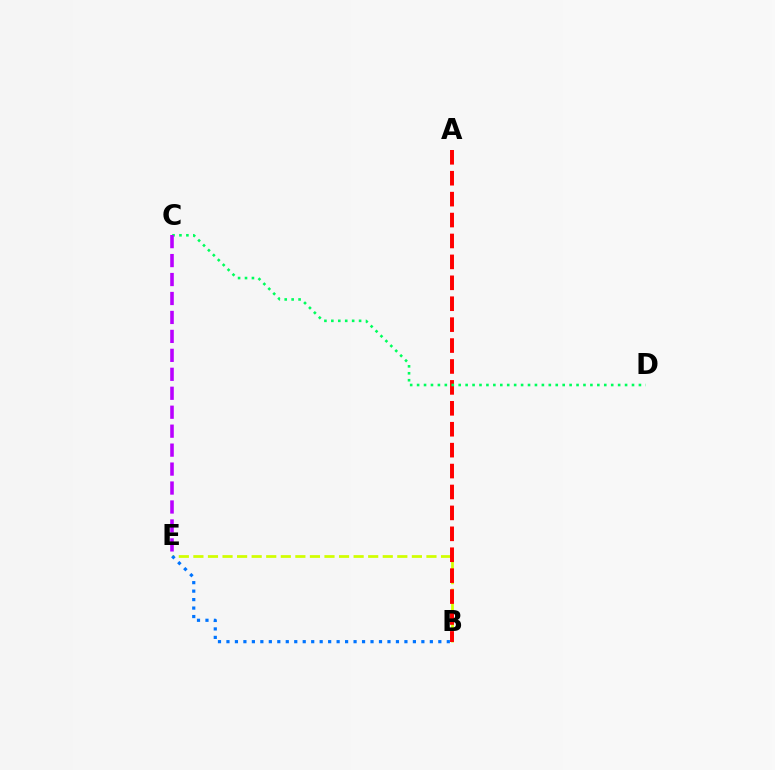{('B', 'E'): [{'color': '#d1ff00', 'line_style': 'dashed', 'thickness': 1.98}, {'color': '#0074ff', 'line_style': 'dotted', 'thickness': 2.3}], ('A', 'B'): [{'color': '#ff0000', 'line_style': 'dashed', 'thickness': 2.84}], ('C', 'D'): [{'color': '#00ff5c', 'line_style': 'dotted', 'thickness': 1.88}], ('C', 'E'): [{'color': '#b900ff', 'line_style': 'dashed', 'thickness': 2.58}]}